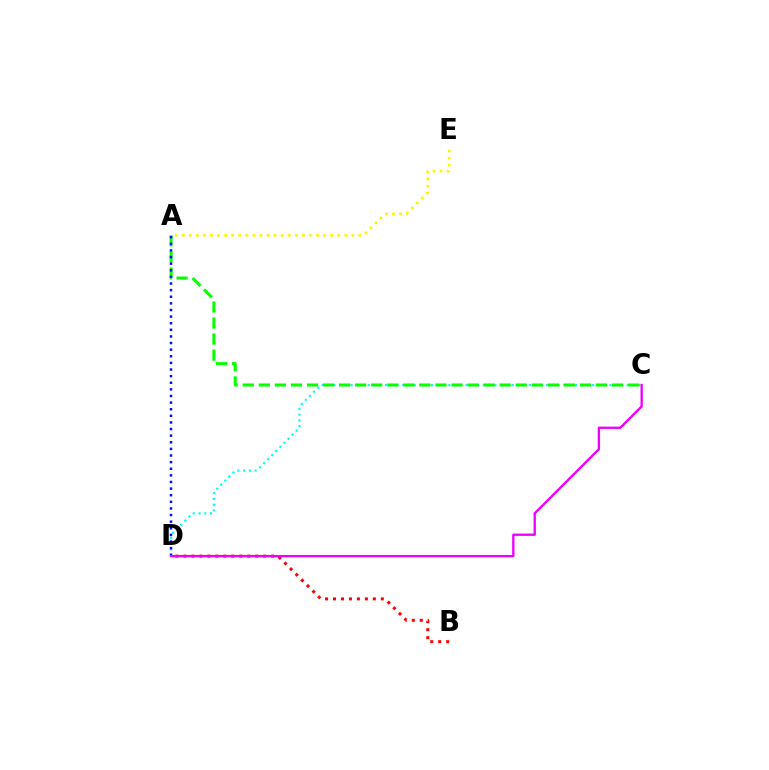{('B', 'D'): [{'color': '#ff0000', 'line_style': 'dotted', 'thickness': 2.16}], ('C', 'D'): [{'color': '#00fff6', 'line_style': 'dotted', 'thickness': 1.56}, {'color': '#ee00ff', 'line_style': 'solid', 'thickness': 1.69}], ('A', 'C'): [{'color': '#08ff00', 'line_style': 'dashed', 'thickness': 2.18}], ('A', 'D'): [{'color': '#0010ff', 'line_style': 'dotted', 'thickness': 1.8}], ('A', 'E'): [{'color': '#fcf500', 'line_style': 'dotted', 'thickness': 1.92}]}